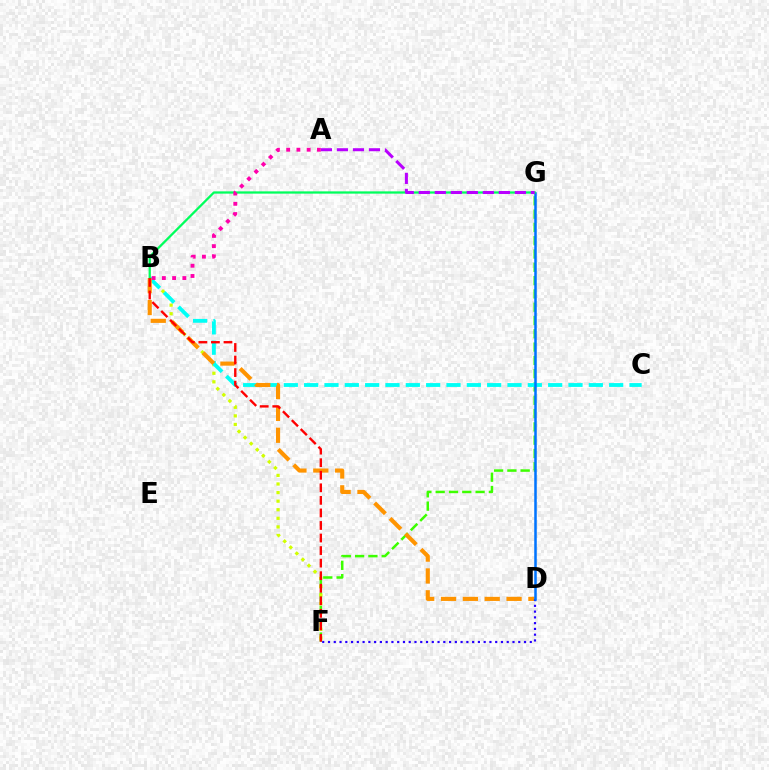{('F', 'G'): [{'color': '#3dff00', 'line_style': 'dashed', 'thickness': 1.81}], ('B', 'F'): [{'color': '#d1ff00', 'line_style': 'dotted', 'thickness': 2.33}, {'color': '#ff0000', 'line_style': 'dashed', 'thickness': 1.71}], ('B', 'C'): [{'color': '#00fff6', 'line_style': 'dashed', 'thickness': 2.76}], ('B', 'D'): [{'color': '#ff9400', 'line_style': 'dashed', 'thickness': 2.97}], ('D', 'F'): [{'color': '#2500ff', 'line_style': 'dotted', 'thickness': 1.57}], ('D', 'G'): [{'color': '#0074ff', 'line_style': 'solid', 'thickness': 1.82}], ('B', 'G'): [{'color': '#00ff5c', 'line_style': 'solid', 'thickness': 1.63}], ('A', 'B'): [{'color': '#ff00ac', 'line_style': 'dotted', 'thickness': 2.78}], ('A', 'G'): [{'color': '#b900ff', 'line_style': 'dashed', 'thickness': 2.18}]}